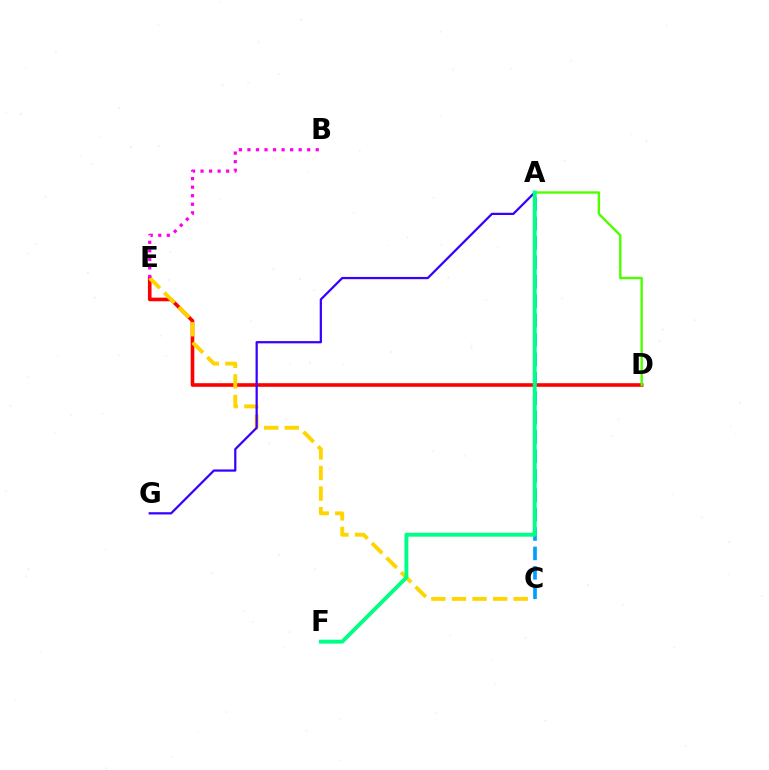{('D', 'E'): [{'color': '#ff0000', 'line_style': 'solid', 'thickness': 2.6}], ('C', 'E'): [{'color': '#ffd500', 'line_style': 'dashed', 'thickness': 2.8}], ('B', 'E'): [{'color': '#ff00ed', 'line_style': 'dotted', 'thickness': 2.32}], ('A', 'G'): [{'color': '#3700ff', 'line_style': 'solid', 'thickness': 1.61}], ('A', 'C'): [{'color': '#009eff', 'line_style': 'dashed', 'thickness': 2.64}], ('A', 'D'): [{'color': '#4fff00', 'line_style': 'solid', 'thickness': 1.72}], ('A', 'F'): [{'color': '#00ff86', 'line_style': 'solid', 'thickness': 2.81}]}